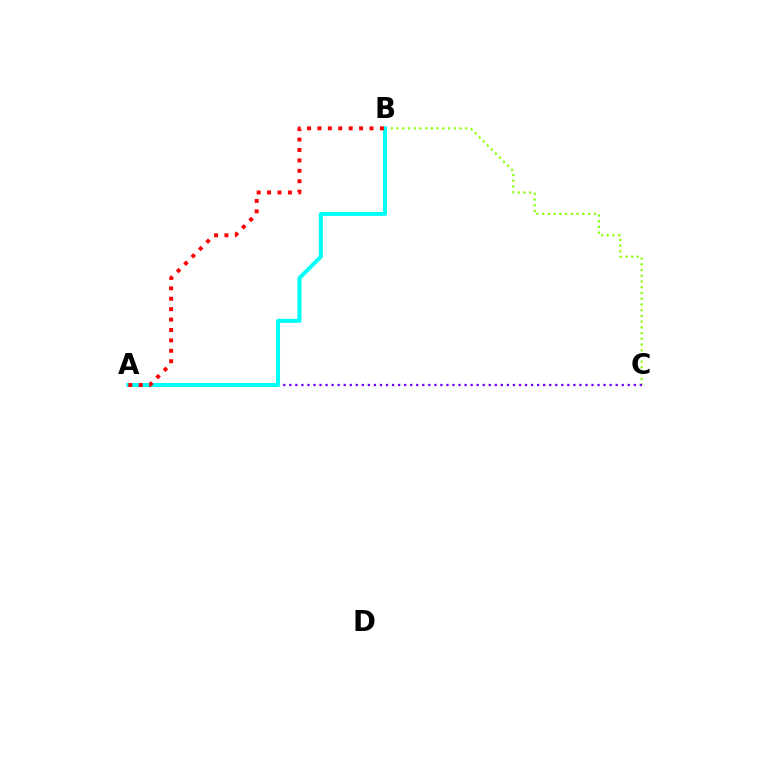{('B', 'C'): [{'color': '#84ff00', 'line_style': 'dotted', 'thickness': 1.56}], ('A', 'C'): [{'color': '#7200ff', 'line_style': 'dotted', 'thickness': 1.64}], ('A', 'B'): [{'color': '#00fff6', 'line_style': 'solid', 'thickness': 2.88}, {'color': '#ff0000', 'line_style': 'dotted', 'thickness': 2.83}]}